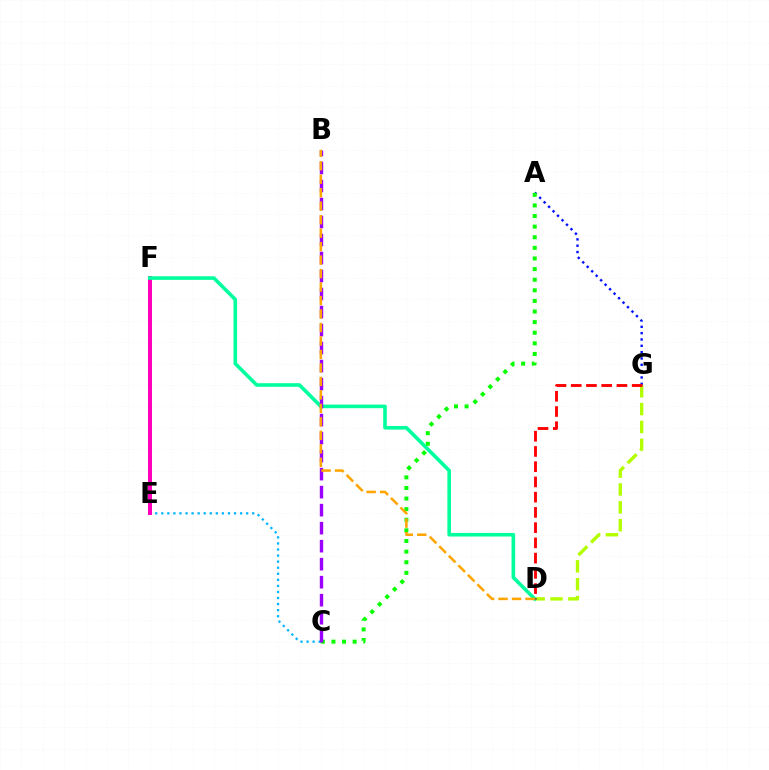{('C', 'E'): [{'color': '#00b5ff', 'line_style': 'dotted', 'thickness': 1.65}], ('D', 'G'): [{'color': '#b3ff00', 'line_style': 'dashed', 'thickness': 2.42}, {'color': '#ff0000', 'line_style': 'dashed', 'thickness': 2.07}], ('A', 'G'): [{'color': '#0010ff', 'line_style': 'dotted', 'thickness': 1.72}], ('E', 'F'): [{'color': '#ff00bd', 'line_style': 'solid', 'thickness': 2.89}], ('A', 'C'): [{'color': '#08ff00', 'line_style': 'dotted', 'thickness': 2.88}], ('D', 'F'): [{'color': '#00ff9d', 'line_style': 'solid', 'thickness': 2.6}], ('B', 'C'): [{'color': '#9b00ff', 'line_style': 'dashed', 'thickness': 2.45}], ('B', 'D'): [{'color': '#ffa500', 'line_style': 'dashed', 'thickness': 1.83}]}